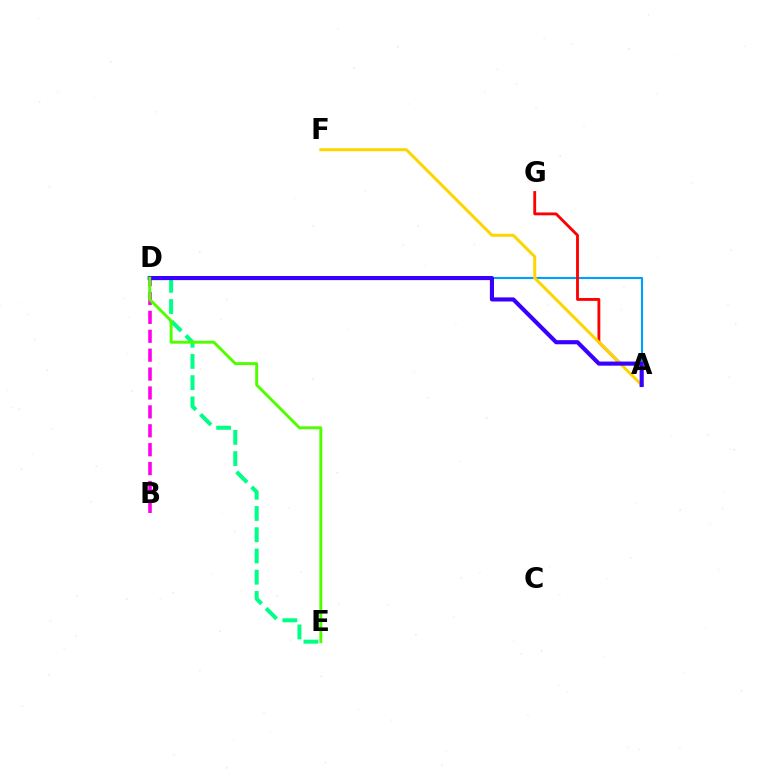{('A', 'D'): [{'color': '#009eff', 'line_style': 'solid', 'thickness': 1.54}, {'color': '#3700ff', 'line_style': 'solid', 'thickness': 2.97}], ('D', 'E'): [{'color': '#00ff86', 'line_style': 'dashed', 'thickness': 2.89}, {'color': '#4fff00', 'line_style': 'solid', 'thickness': 2.1}], ('A', 'G'): [{'color': '#ff0000', 'line_style': 'solid', 'thickness': 2.04}], ('B', 'D'): [{'color': '#ff00ed', 'line_style': 'dashed', 'thickness': 2.57}], ('A', 'F'): [{'color': '#ffd500', 'line_style': 'solid', 'thickness': 2.18}]}